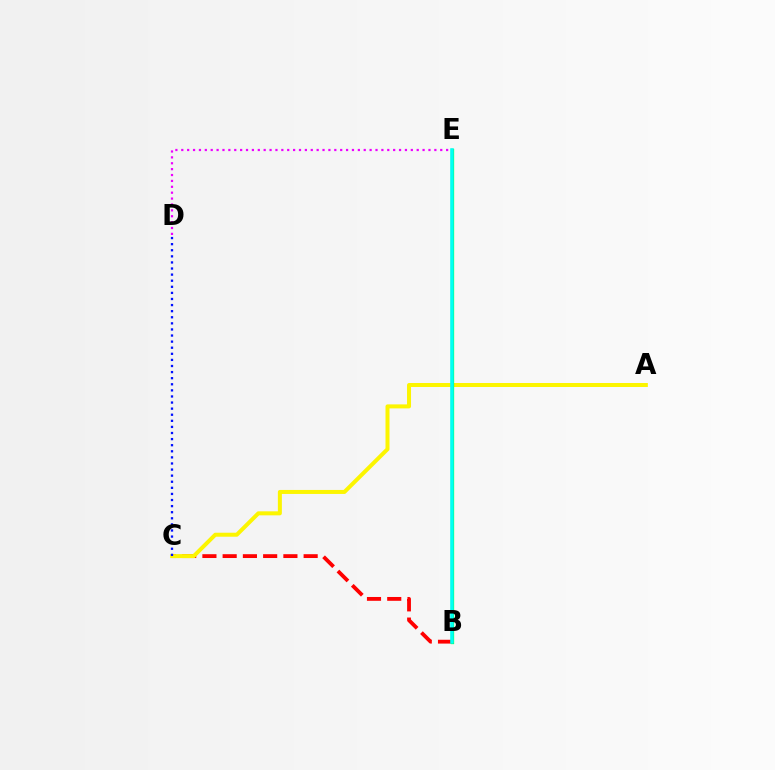{('B', 'C'): [{'color': '#ff0000', 'line_style': 'dashed', 'thickness': 2.75}], ('A', 'C'): [{'color': '#fcf500', 'line_style': 'solid', 'thickness': 2.88}], ('D', 'E'): [{'color': '#ee00ff', 'line_style': 'dotted', 'thickness': 1.6}], ('C', 'D'): [{'color': '#0010ff', 'line_style': 'dotted', 'thickness': 1.66}], ('B', 'E'): [{'color': '#08ff00', 'line_style': 'solid', 'thickness': 2.33}, {'color': '#00fff6', 'line_style': 'solid', 'thickness': 2.54}]}